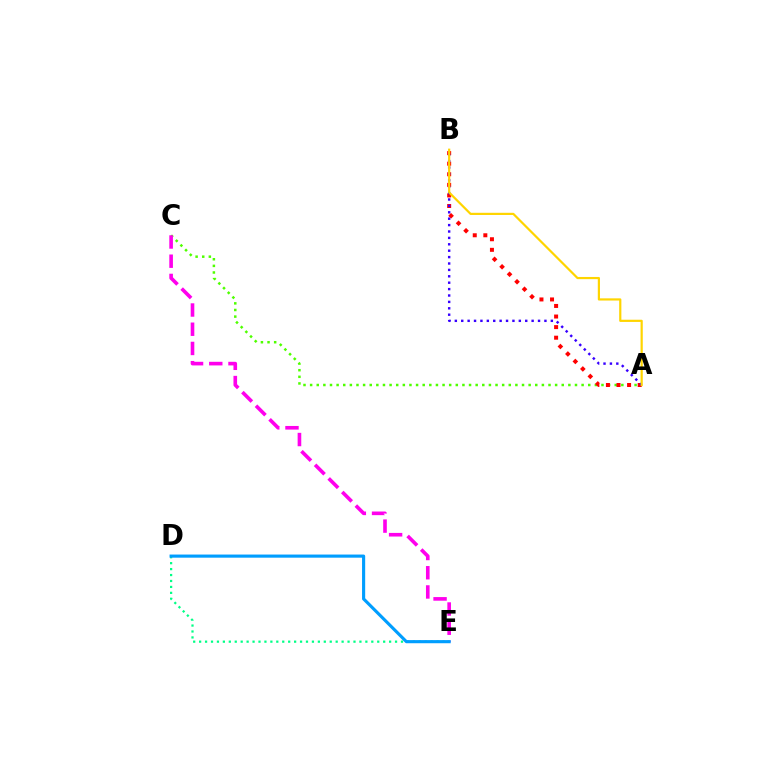{('D', 'E'): [{'color': '#00ff86', 'line_style': 'dotted', 'thickness': 1.61}, {'color': '#009eff', 'line_style': 'solid', 'thickness': 2.25}], ('A', 'C'): [{'color': '#4fff00', 'line_style': 'dotted', 'thickness': 1.8}], ('C', 'E'): [{'color': '#ff00ed', 'line_style': 'dashed', 'thickness': 2.61}], ('A', 'B'): [{'color': '#ff0000', 'line_style': 'dotted', 'thickness': 2.87}, {'color': '#3700ff', 'line_style': 'dotted', 'thickness': 1.74}, {'color': '#ffd500', 'line_style': 'solid', 'thickness': 1.58}]}